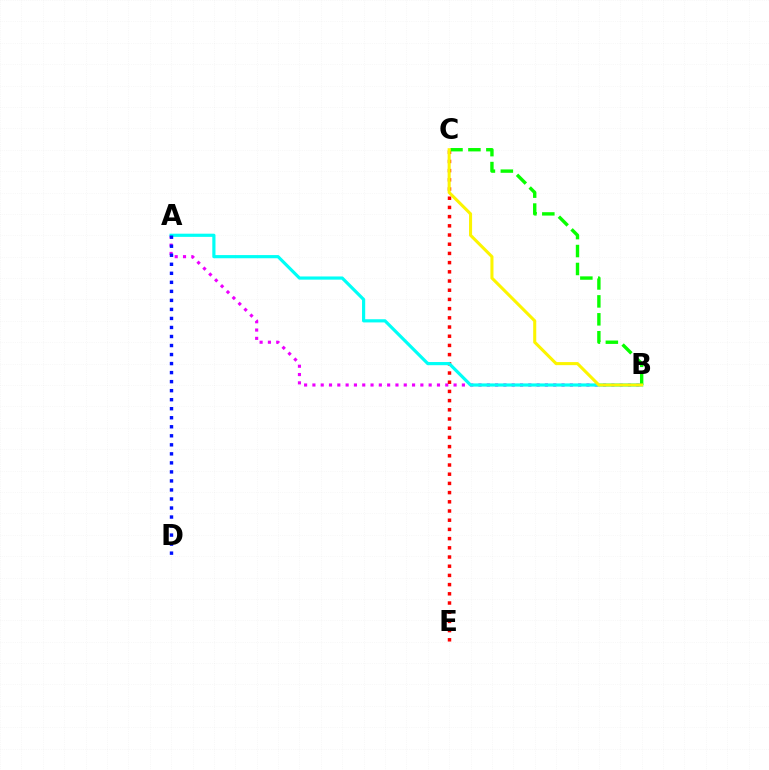{('A', 'B'): [{'color': '#ee00ff', 'line_style': 'dotted', 'thickness': 2.26}, {'color': '#00fff6', 'line_style': 'solid', 'thickness': 2.29}], ('C', 'E'): [{'color': '#ff0000', 'line_style': 'dotted', 'thickness': 2.5}], ('A', 'D'): [{'color': '#0010ff', 'line_style': 'dotted', 'thickness': 2.45}], ('B', 'C'): [{'color': '#08ff00', 'line_style': 'dashed', 'thickness': 2.44}, {'color': '#fcf500', 'line_style': 'solid', 'thickness': 2.21}]}